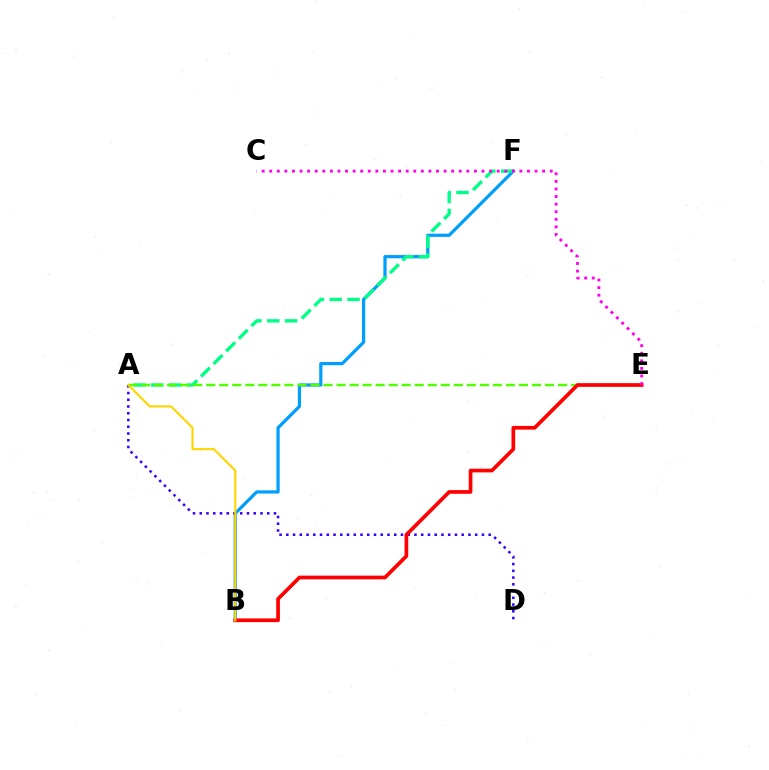{('B', 'F'): [{'color': '#009eff', 'line_style': 'solid', 'thickness': 2.32}], ('A', 'F'): [{'color': '#00ff86', 'line_style': 'dashed', 'thickness': 2.42}], ('A', 'E'): [{'color': '#4fff00', 'line_style': 'dashed', 'thickness': 1.77}], ('A', 'D'): [{'color': '#3700ff', 'line_style': 'dotted', 'thickness': 1.83}], ('B', 'E'): [{'color': '#ff0000', 'line_style': 'solid', 'thickness': 2.66}], ('A', 'B'): [{'color': '#ffd500', 'line_style': 'solid', 'thickness': 1.53}], ('C', 'E'): [{'color': '#ff00ed', 'line_style': 'dotted', 'thickness': 2.06}]}